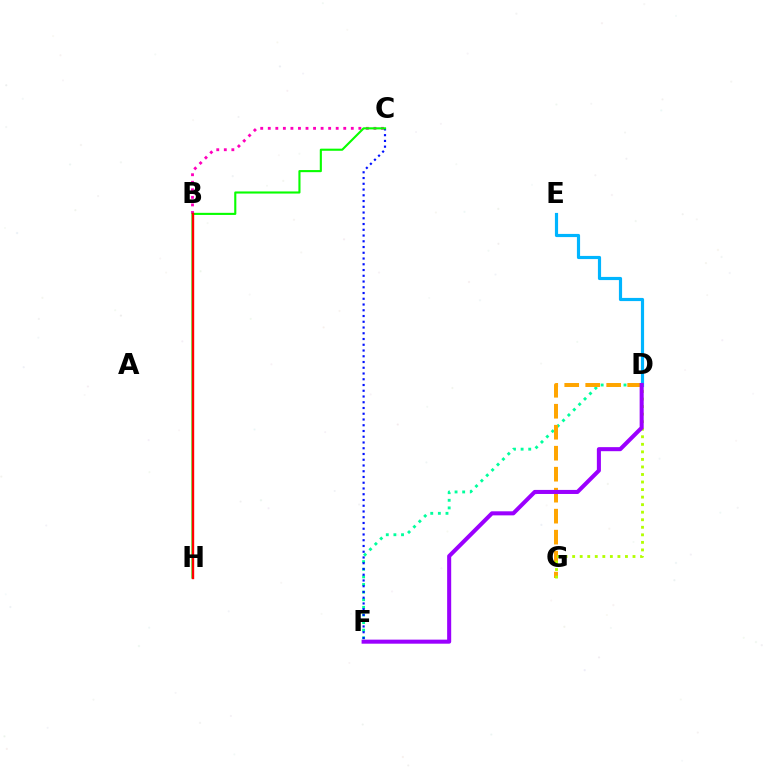{('D', 'E'): [{'color': '#00b5ff', 'line_style': 'solid', 'thickness': 2.28}], ('D', 'F'): [{'color': '#00ff9d', 'line_style': 'dotted', 'thickness': 2.07}, {'color': '#9b00ff', 'line_style': 'solid', 'thickness': 2.92}], ('B', 'C'): [{'color': '#ff00bd', 'line_style': 'dotted', 'thickness': 2.05}], ('D', 'G'): [{'color': '#ffa500', 'line_style': 'dashed', 'thickness': 2.85}, {'color': '#b3ff00', 'line_style': 'dotted', 'thickness': 2.05}], ('C', 'F'): [{'color': '#0010ff', 'line_style': 'dotted', 'thickness': 1.56}], ('C', 'H'): [{'color': '#08ff00', 'line_style': 'solid', 'thickness': 1.52}], ('B', 'H'): [{'color': '#ff0000', 'line_style': 'solid', 'thickness': 1.71}]}